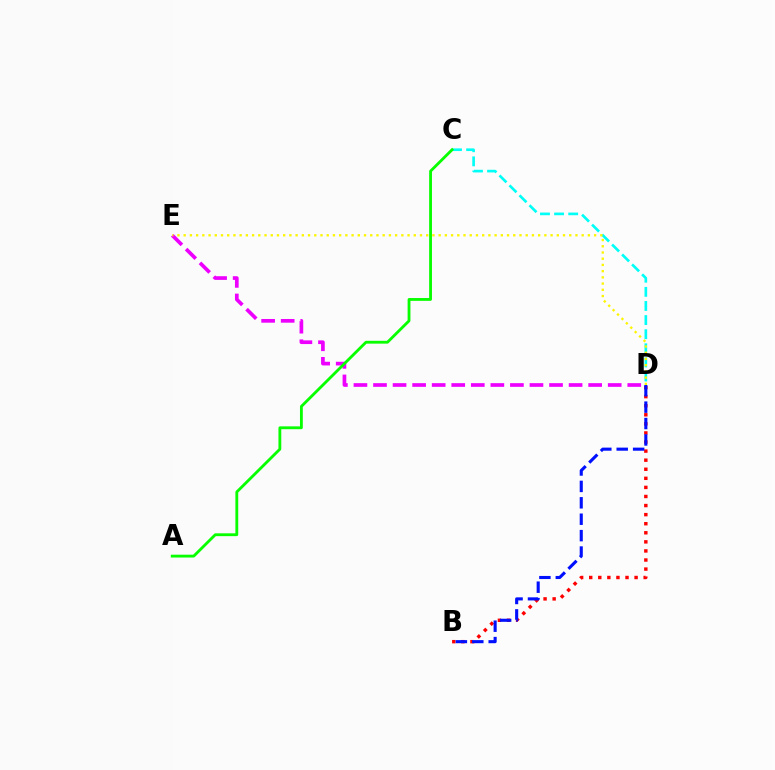{('B', 'D'): [{'color': '#ff0000', 'line_style': 'dotted', 'thickness': 2.47}, {'color': '#0010ff', 'line_style': 'dashed', 'thickness': 2.23}], ('C', 'D'): [{'color': '#00fff6', 'line_style': 'dashed', 'thickness': 1.92}], ('D', 'E'): [{'color': '#ee00ff', 'line_style': 'dashed', 'thickness': 2.66}, {'color': '#fcf500', 'line_style': 'dotted', 'thickness': 1.69}], ('A', 'C'): [{'color': '#08ff00', 'line_style': 'solid', 'thickness': 2.04}]}